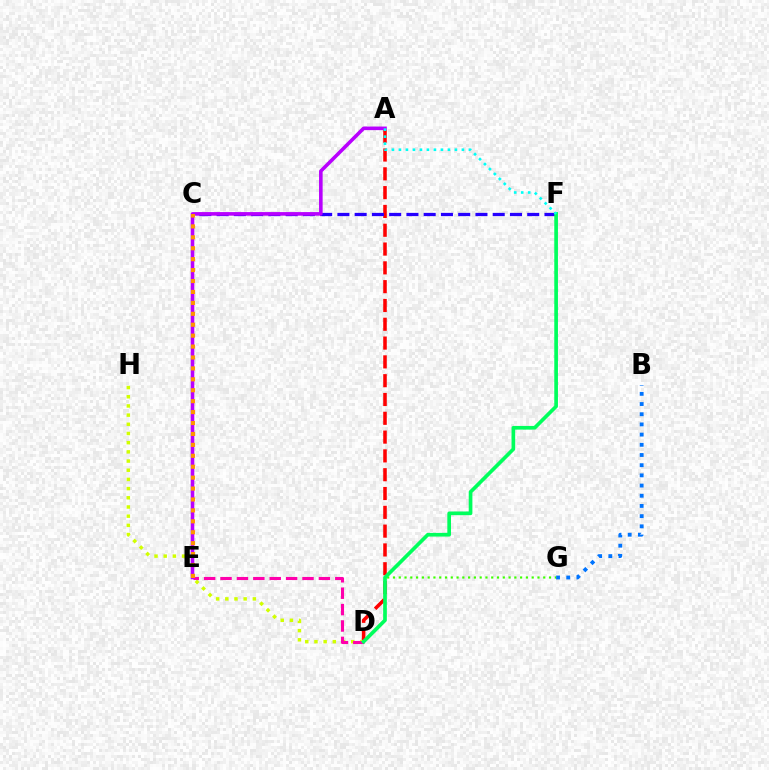{('A', 'D'): [{'color': '#ff0000', 'line_style': 'dashed', 'thickness': 2.55}], ('D', 'H'): [{'color': '#d1ff00', 'line_style': 'dotted', 'thickness': 2.5}], ('B', 'G'): [{'color': '#0074ff', 'line_style': 'dotted', 'thickness': 2.77}], ('D', 'E'): [{'color': '#ff00ac', 'line_style': 'dashed', 'thickness': 2.23}], ('C', 'F'): [{'color': '#2500ff', 'line_style': 'dashed', 'thickness': 2.34}], ('A', 'E'): [{'color': '#b900ff', 'line_style': 'solid', 'thickness': 2.58}], ('D', 'G'): [{'color': '#3dff00', 'line_style': 'dotted', 'thickness': 1.57}], ('D', 'F'): [{'color': '#00ff5c', 'line_style': 'solid', 'thickness': 2.65}], ('A', 'F'): [{'color': '#00fff6', 'line_style': 'dotted', 'thickness': 1.9}], ('C', 'E'): [{'color': '#ff9400', 'line_style': 'dotted', 'thickness': 2.97}]}